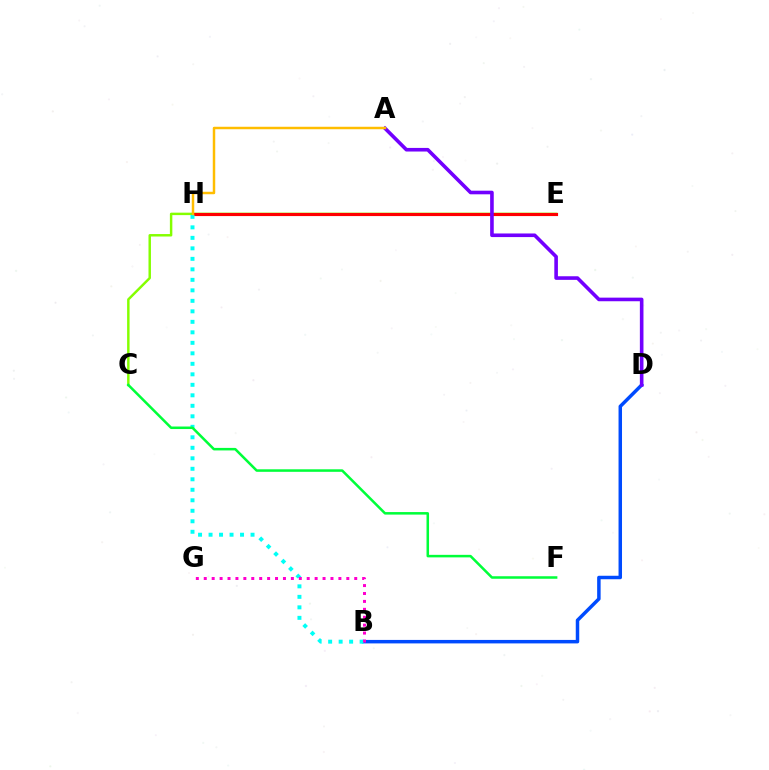{('C', 'E'): [{'color': '#84ff00', 'line_style': 'solid', 'thickness': 1.77}], ('E', 'H'): [{'color': '#ff0000', 'line_style': 'solid', 'thickness': 2.26}], ('B', 'D'): [{'color': '#004bff', 'line_style': 'solid', 'thickness': 2.5}], ('B', 'H'): [{'color': '#00fff6', 'line_style': 'dotted', 'thickness': 2.85}], ('A', 'D'): [{'color': '#7200ff', 'line_style': 'solid', 'thickness': 2.6}], ('A', 'H'): [{'color': '#ffbd00', 'line_style': 'solid', 'thickness': 1.78}], ('C', 'F'): [{'color': '#00ff39', 'line_style': 'solid', 'thickness': 1.82}], ('B', 'G'): [{'color': '#ff00cf', 'line_style': 'dotted', 'thickness': 2.15}]}